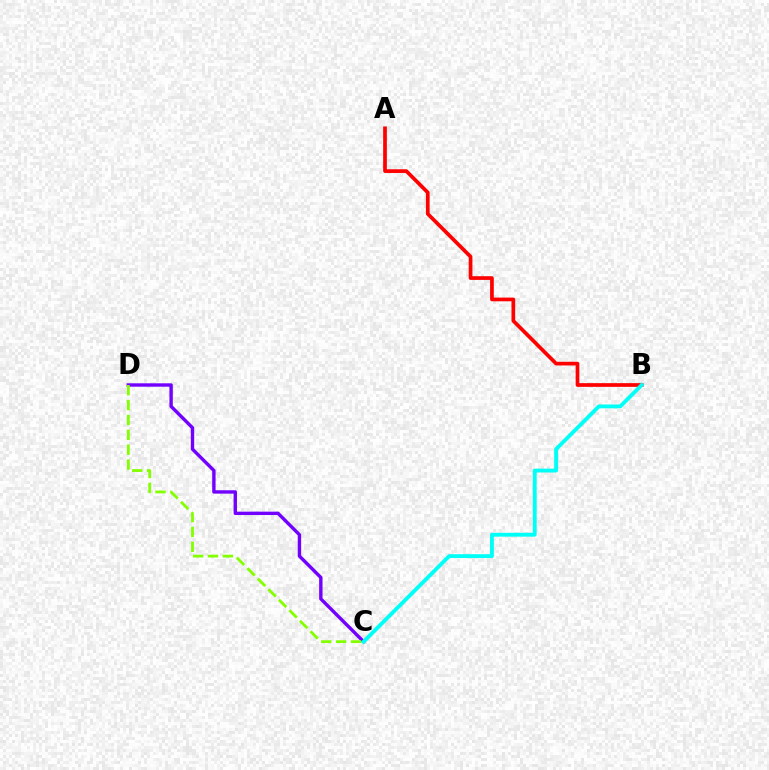{('A', 'B'): [{'color': '#ff0000', 'line_style': 'solid', 'thickness': 2.67}], ('C', 'D'): [{'color': '#7200ff', 'line_style': 'solid', 'thickness': 2.44}, {'color': '#84ff00', 'line_style': 'dashed', 'thickness': 2.02}], ('B', 'C'): [{'color': '#00fff6', 'line_style': 'solid', 'thickness': 2.78}]}